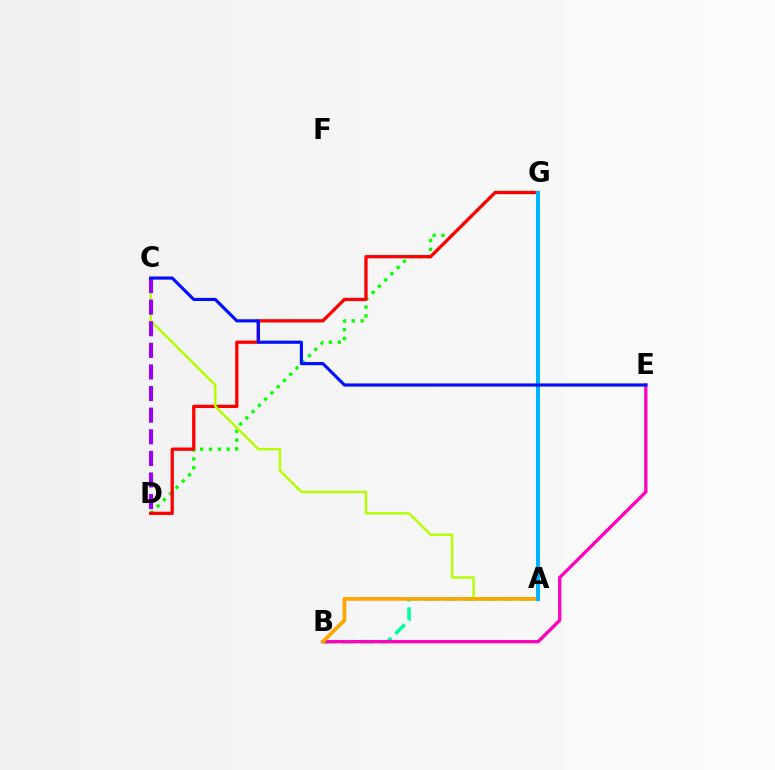{('A', 'B'): [{'color': '#00ff9d', 'line_style': 'dashed', 'thickness': 2.57}, {'color': '#ffa500', 'line_style': 'solid', 'thickness': 2.69}], ('D', 'G'): [{'color': '#08ff00', 'line_style': 'dotted', 'thickness': 2.4}, {'color': '#ff0000', 'line_style': 'solid', 'thickness': 2.36}], ('A', 'C'): [{'color': '#b3ff00', 'line_style': 'solid', 'thickness': 1.76}], ('B', 'E'): [{'color': '#ff00bd', 'line_style': 'solid', 'thickness': 2.37}], ('C', 'D'): [{'color': '#9b00ff', 'line_style': 'dashed', 'thickness': 2.93}], ('A', 'G'): [{'color': '#00b5ff', 'line_style': 'solid', 'thickness': 2.89}], ('C', 'E'): [{'color': '#0010ff', 'line_style': 'solid', 'thickness': 2.26}]}